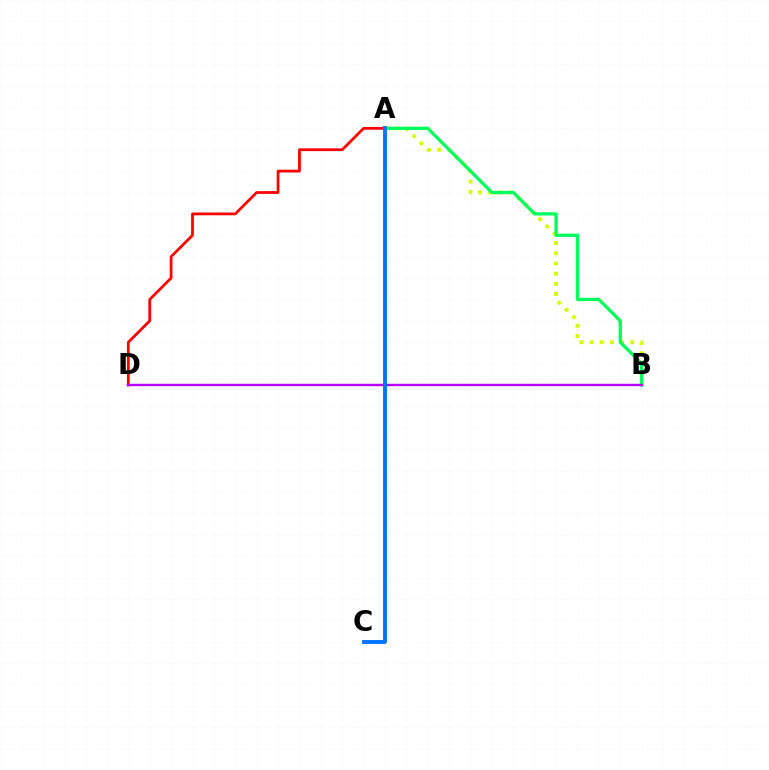{('A', 'B'): [{'color': '#d1ff00', 'line_style': 'dotted', 'thickness': 2.76}, {'color': '#00ff5c', 'line_style': 'solid', 'thickness': 2.37}], ('A', 'D'): [{'color': '#ff0000', 'line_style': 'solid', 'thickness': 1.99}], ('B', 'D'): [{'color': '#b900ff', 'line_style': 'solid', 'thickness': 1.74}], ('A', 'C'): [{'color': '#0074ff', 'line_style': 'solid', 'thickness': 2.79}]}